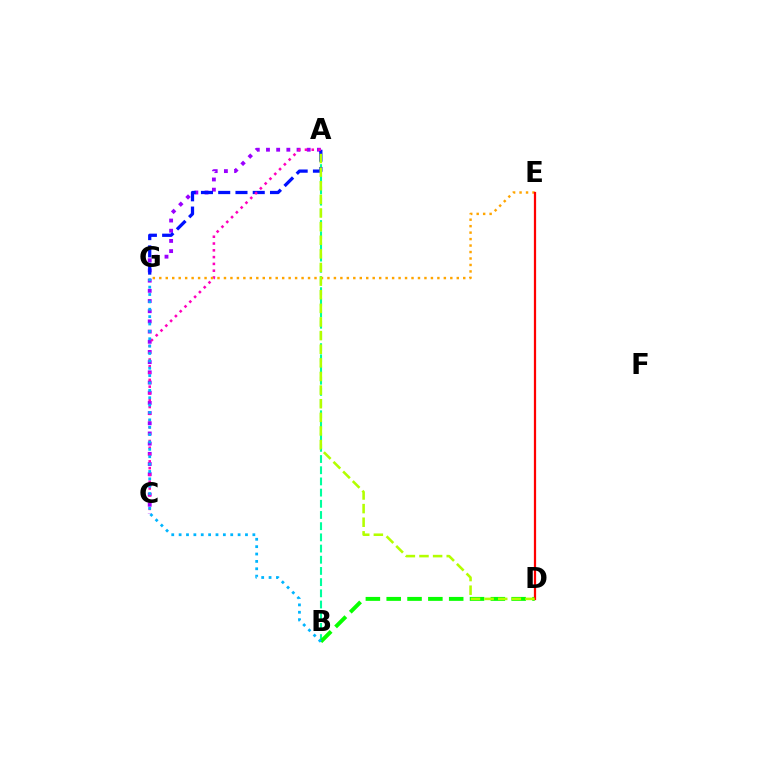{('A', 'B'): [{'color': '#00ff9d', 'line_style': 'dashed', 'thickness': 1.52}], ('A', 'C'): [{'color': '#9b00ff', 'line_style': 'dotted', 'thickness': 2.77}, {'color': '#ff00bd', 'line_style': 'dotted', 'thickness': 1.84}], ('A', 'G'): [{'color': '#0010ff', 'line_style': 'dashed', 'thickness': 2.35}], ('B', 'D'): [{'color': '#08ff00', 'line_style': 'dashed', 'thickness': 2.83}], ('B', 'G'): [{'color': '#00b5ff', 'line_style': 'dotted', 'thickness': 2.0}], ('E', 'G'): [{'color': '#ffa500', 'line_style': 'dotted', 'thickness': 1.76}], ('D', 'E'): [{'color': '#ff0000', 'line_style': 'solid', 'thickness': 1.62}], ('A', 'D'): [{'color': '#b3ff00', 'line_style': 'dashed', 'thickness': 1.85}]}